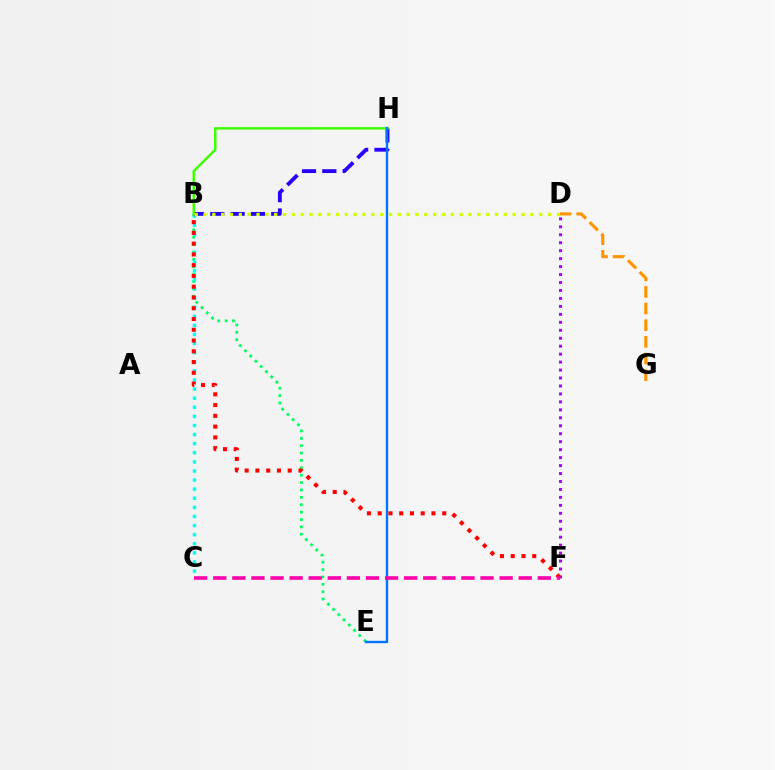{('B', 'E'): [{'color': '#00ff5c', 'line_style': 'dotted', 'thickness': 2.01}], ('B', 'C'): [{'color': '#00fff6', 'line_style': 'dotted', 'thickness': 2.47}], ('B', 'H'): [{'color': '#2500ff', 'line_style': 'dashed', 'thickness': 2.76}, {'color': '#3dff00', 'line_style': 'solid', 'thickness': 1.78}], ('D', 'G'): [{'color': '#ff9400', 'line_style': 'dashed', 'thickness': 2.26}], ('D', 'F'): [{'color': '#b900ff', 'line_style': 'dotted', 'thickness': 2.16}], ('E', 'H'): [{'color': '#0074ff', 'line_style': 'solid', 'thickness': 1.72}], ('B', 'F'): [{'color': '#ff0000', 'line_style': 'dotted', 'thickness': 2.92}], ('C', 'F'): [{'color': '#ff00ac', 'line_style': 'dashed', 'thickness': 2.59}], ('B', 'D'): [{'color': '#d1ff00', 'line_style': 'dotted', 'thickness': 2.4}]}